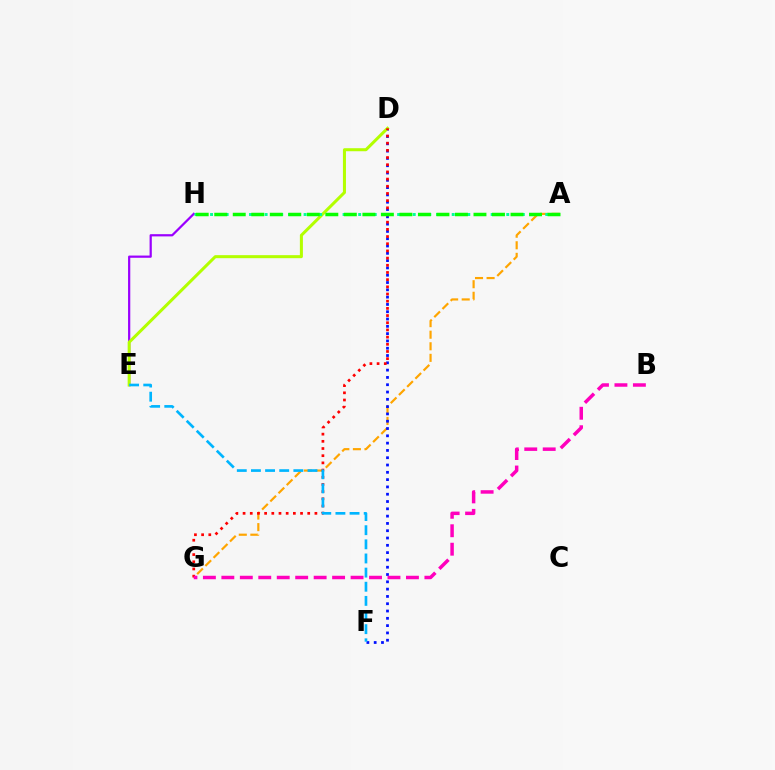{('A', 'G'): [{'color': '#ffa500', 'line_style': 'dashed', 'thickness': 1.57}], ('D', 'F'): [{'color': '#0010ff', 'line_style': 'dotted', 'thickness': 1.98}], ('E', 'H'): [{'color': '#9b00ff', 'line_style': 'solid', 'thickness': 1.6}], ('D', 'E'): [{'color': '#b3ff00', 'line_style': 'solid', 'thickness': 2.18}], ('D', 'G'): [{'color': '#ff0000', 'line_style': 'dotted', 'thickness': 1.95}], ('A', 'H'): [{'color': '#00ff9d', 'line_style': 'dotted', 'thickness': 2.12}, {'color': '#08ff00', 'line_style': 'dashed', 'thickness': 2.52}], ('B', 'G'): [{'color': '#ff00bd', 'line_style': 'dashed', 'thickness': 2.51}], ('E', 'F'): [{'color': '#00b5ff', 'line_style': 'dashed', 'thickness': 1.92}]}